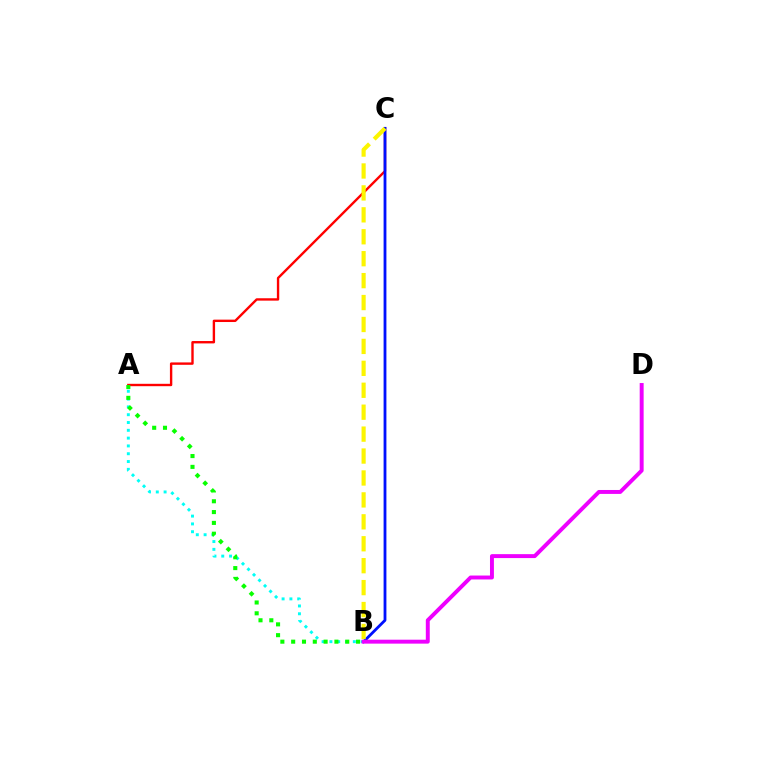{('A', 'C'): [{'color': '#ff0000', 'line_style': 'solid', 'thickness': 1.72}], ('A', 'B'): [{'color': '#00fff6', 'line_style': 'dotted', 'thickness': 2.12}, {'color': '#08ff00', 'line_style': 'dotted', 'thickness': 2.94}], ('B', 'C'): [{'color': '#0010ff', 'line_style': 'solid', 'thickness': 2.03}, {'color': '#fcf500', 'line_style': 'dashed', 'thickness': 2.98}], ('B', 'D'): [{'color': '#ee00ff', 'line_style': 'solid', 'thickness': 2.83}]}